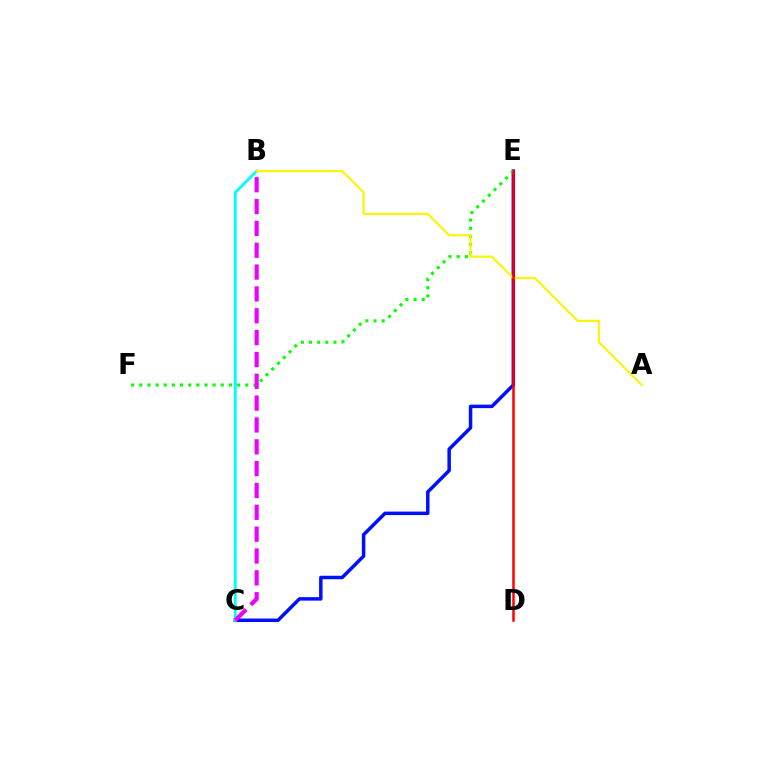{('C', 'E'): [{'color': '#0010ff', 'line_style': 'solid', 'thickness': 2.51}], ('E', 'F'): [{'color': '#08ff00', 'line_style': 'dotted', 'thickness': 2.21}], ('B', 'C'): [{'color': '#00fff6', 'line_style': 'solid', 'thickness': 2.08}, {'color': '#ee00ff', 'line_style': 'dashed', 'thickness': 2.97}], ('A', 'B'): [{'color': '#fcf500', 'line_style': 'solid', 'thickness': 1.54}], ('D', 'E'): [{'color': '#ff0000', 'line_style': 'solid', 'thickness': 1.81}]}